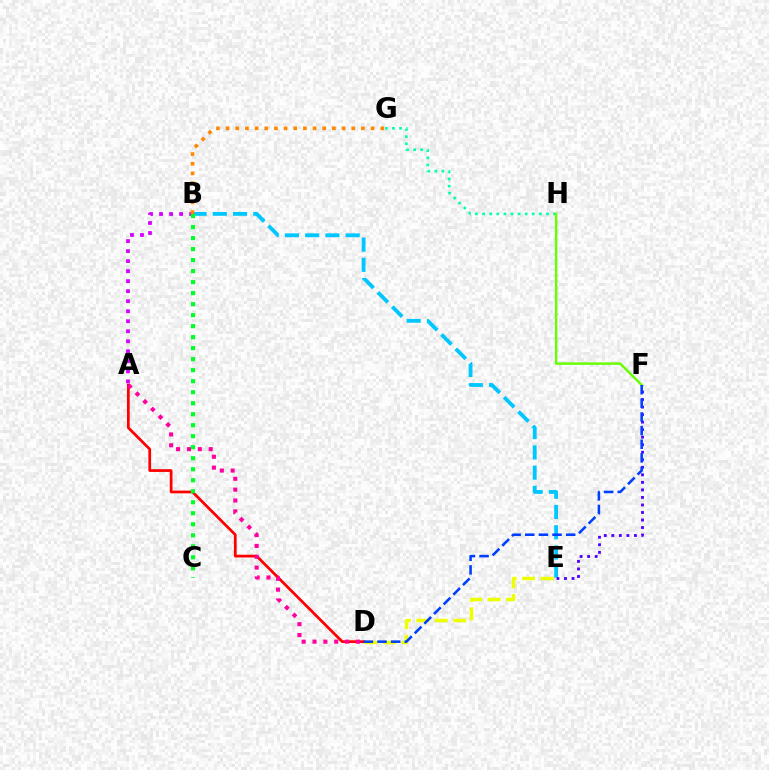{('A', 'D'): [{'color': '#ff0000', 'line_style': 'solid', 'thickness': 1.98}, {'color': '#ff00a0', 'line_style': 'dotted', 'thickness': 2.95}], ('D', 'E'): [{'color': '#eeff00', 'line_style': 'dashed', 'thickness': 2.51}], ('B', 'E'): [{'color': '#00c7ff', 'line_style': 'dashed', 'thickness': 2.75}], ('A', 'B'): [{'color': '#d600ff', 'line_style': 'dotted', 'thickness': 2.72}], ('E', 'F'): [{'color': '#4f00ff', 'line_style': 'dotted', 'thickness': 2.05}], ('B', 'G'): [{'color': '#ff8800', 'line_style': 'dotted', 'thickness': 2.63}], ('G', 'H'): [{'color': '#00ffaf', 'line_style': 'dotted', 'thickness': 1.93}], ('B', 'C'): [{'color': '#00ff27', 'line_style': 'dotted', 'thickness': 2.99}], ('F', 'H'): [{'color': '#66ff00', 'line_style': 'solid', 'thickness': 1.73}], ('D', 'F'): [{'color': '#003fff', 'line_style': 'dashed', 'thickness': 1.85}]}